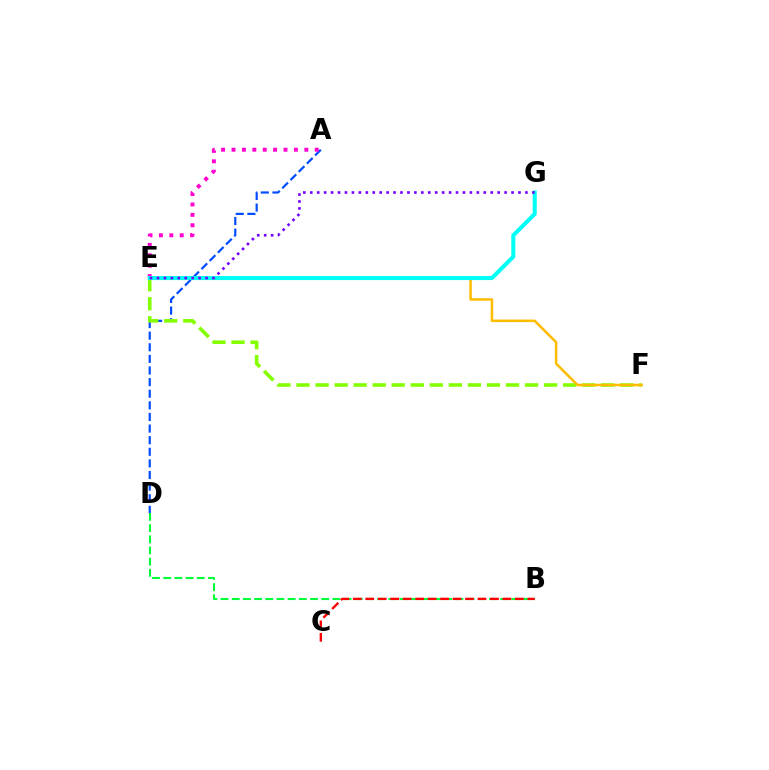{('A', 'D'): [{'color': '#004bff', 'line_style': 'dashed', 'thickness': 1.58}], ('A', 'E'): [{'color': '#ff00cf', 'line_style': 'dotted', 'thickness': 2.83}], ('B', 'D'): [{'color': '#00ff39', 'line_style': 'dashed', 'thickness': 1.52}], ('E', 'F'): [{'color': '#84ff00', 'line_style': 'dashed', 'thickness': 2.59}, {'color': '#ffbd00', 'line_style': 'solid', 'thickness': 1.82}], ('B', 'C'): [{'color': '#ff0000', 'line_style': 'dashed', 'thickness': 1.69}], ('E', 'G'): [{'color': '#00fff6', 'line_style': 'solid', 'thickness': 2.92}, {'color': '#7200ff', 'line_style': 'dotted', 'thickness': 1.89}]}